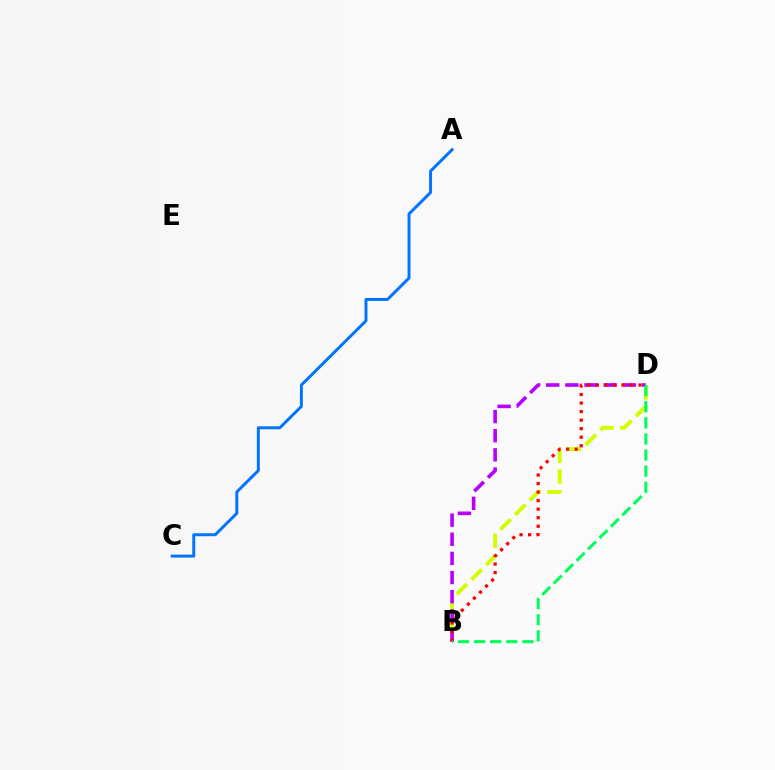{('B', 'D'): [{'color': '#d1ff00', 'line_style': 'dashed', 'thickness': 2.82}, {'color': '#b900ff', 'line_style': 'dashed', 'thickness': 2.6}, {'color': '#ff0000', 'line_style': 'dotted', 'thickness': 2.32}, {'color': '#00ff5c', 'line_style': 'dashed', 'thickness': 2.19}], ('A', 'C'): [{'color': '#0074ff', 'line_style': 'solid', 'thickness': 2.13}]}